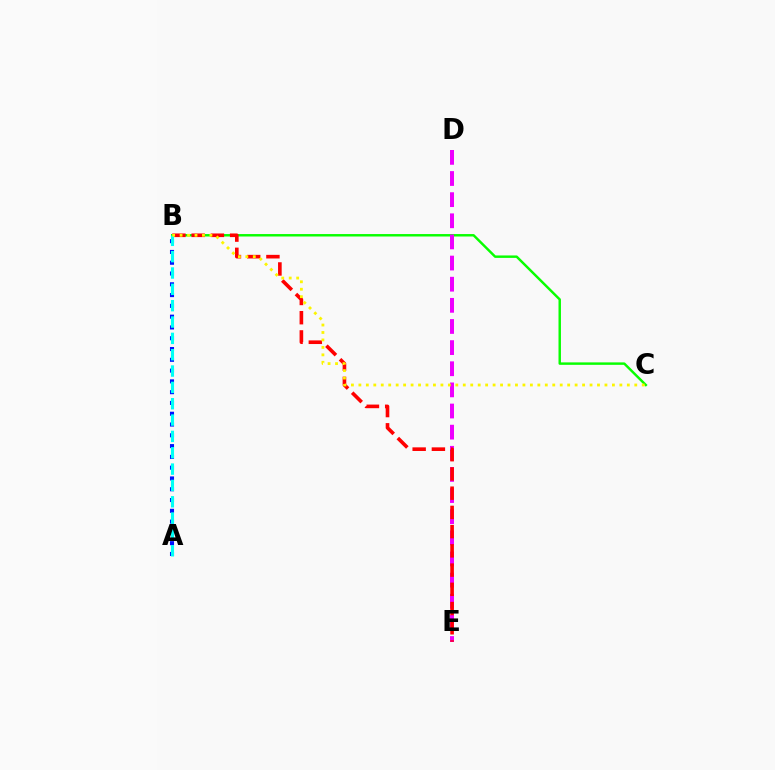{('B', 'C'): [{'color': '#08ff00', 'line_style': 'solid', 'thickness': 1.76}, {'color': '#fcf500', 'line_style': 'dotted', 'thickness': 2.03}], ('D', 'E'): [{'color': '#ee00ff', 'line_style': 'dashed', 'thickness': 2.87}], ('B', 'E'): [{'color': '#ff0000', 'line_style': 'dashed', 'thickness': 2.61}], ('A', 'B'): [{'color': '#0010ff', 'line_style': 'dotted', 'thickness': 2.93}, {'color': '#00fff6', 'line_style': 'dashed', 'thickness': 2.22}]}